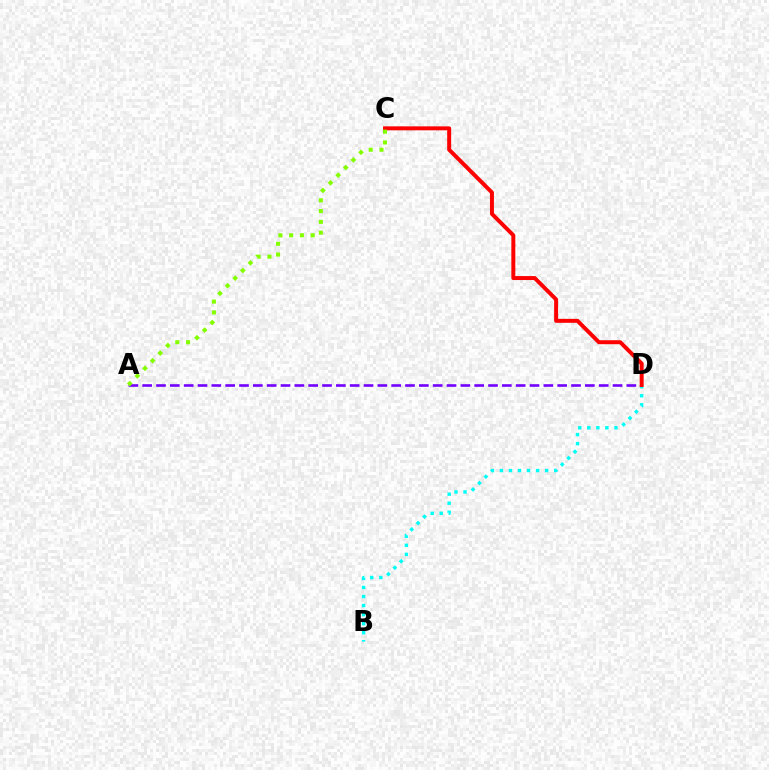{('A', 'D'): [{'color': '#7200ff', 'line_style': 'dashed', 'thickness': 1.88}], ('B', 'D'): [{'color': '#00fff6', 'line_style': 'dotted', 'thickness': 2.46}], ('C', 'D'): [{'color': '#ff0000', 'line_style': 'solid', 'thickness': 2.86}], ('A', 'C'): [{'color': '#84ff00', 'line_style': 'dotted', 'thickness': 2.93}]}